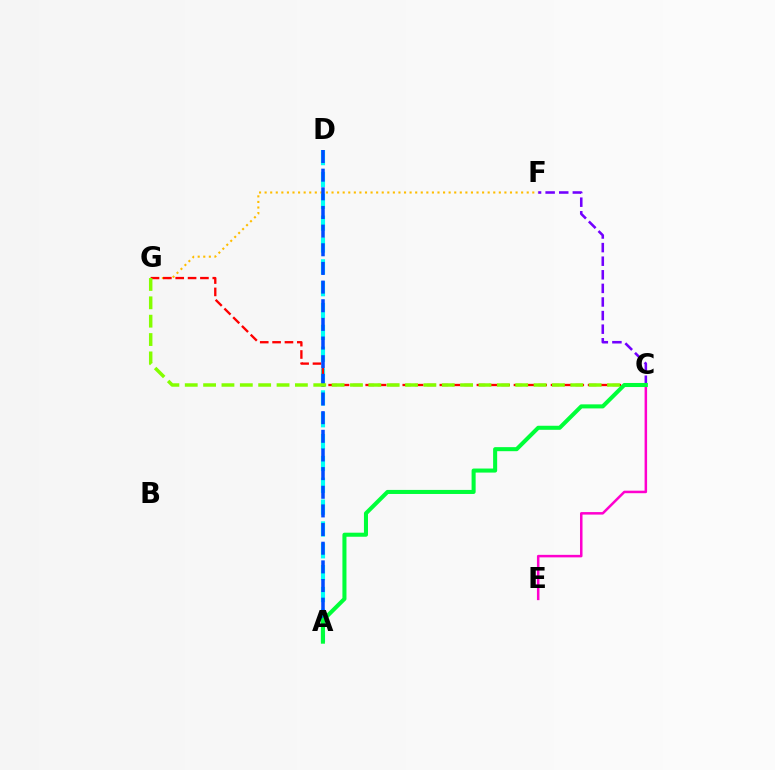{('A', 'D'): [{'color': '#00fff6', 'line_style': 'dashed', 'thickness': 2.97}, {'color': '#004bff', 'line_style': 'dashed', 'thickness': 2.53}], ('F', 'G'): [{'color': '#ffbd00', 'line_style': 'dotted', 'thickness': 1.52}], ('C', 'F'): [{'color': '#7200ff', 'line_style': 'dashed', 'thickness': 1.85}], ('C', 'G'): [{'color': '#ff0000', 'line_style': 'dashed', 'thickness': 1.68}, {'color': '#84ff00', 'line_style': 'dashed', 'thickness': 2.49}], ('C', 'E'): [{'color': '#ff00cf', 'line_style': 'solid', 'thickness': 1.81}], ('A', 'C'): [{'color': '#00ff39', 'line_style': 'solid', 'thickness': 2.92}]}